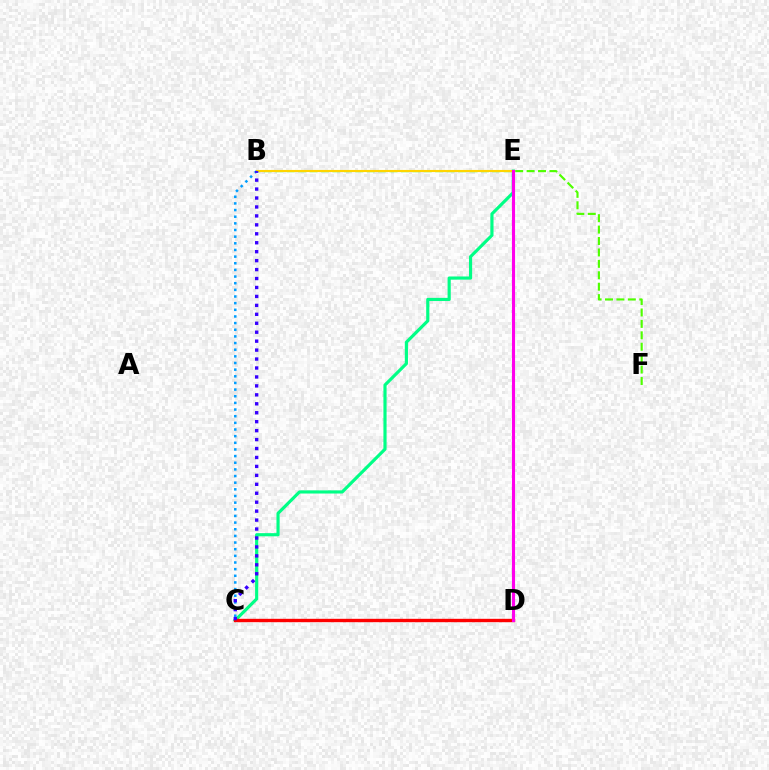{('B', 'F'): [{'color': '#4fff00', 'line_style': 'dashed', 'thickness': 1.55}], ('C', 'E'): [{'color': '#00ff86', 'line_style': 'solid', 'thickness': 2.27}], ('B', 'E'): [{'color': '#ffd500', 'line_style': 'solid', 'thickness': 1.51}], ('C', 'D'): [{'color': '#ff0000', 'line_style': 'solid', 'thickness': 2.43}], ('B', 'C'): [{'color': '#009eff', 'line_style': 'dotted', 'thickness': 1.81}, {'color': '#3700ff', 'line_style': 'dotted', 'thickness': 2.43}], ('D', 'E'): [{'color': '#ff00ed', 'line_style': 'solid', 'thickness': 2.24}]}